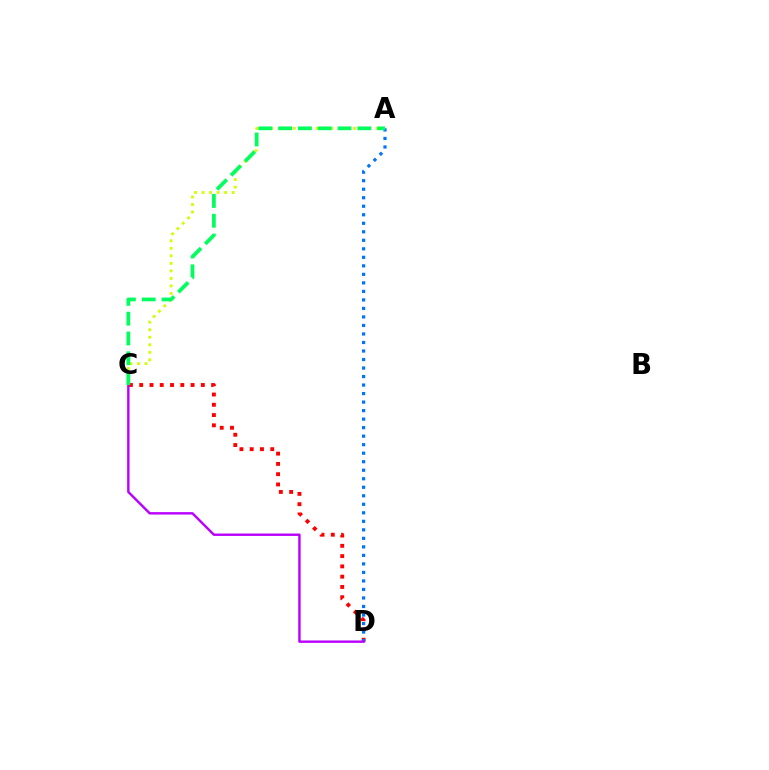{('A', 'C'): [{'color': '#d1ff00', 'line_style': 'dotted', 'thickness': 2.04}, {'color': '#00ff5c', 'line_style': 'dashed', 'thickness': 2.69}], ('C', 'D'): [{'color': '#ff0000', 'line_style': 'dotted', 'thickness': 2.79}, {'color': '#b900ff', 'line_style': 'solid', 'thickness': 1.73}], ('A', 'D'): [{'color': '#0074ff', 'line_style': 'dotted', 'thickness': 2.31}]}